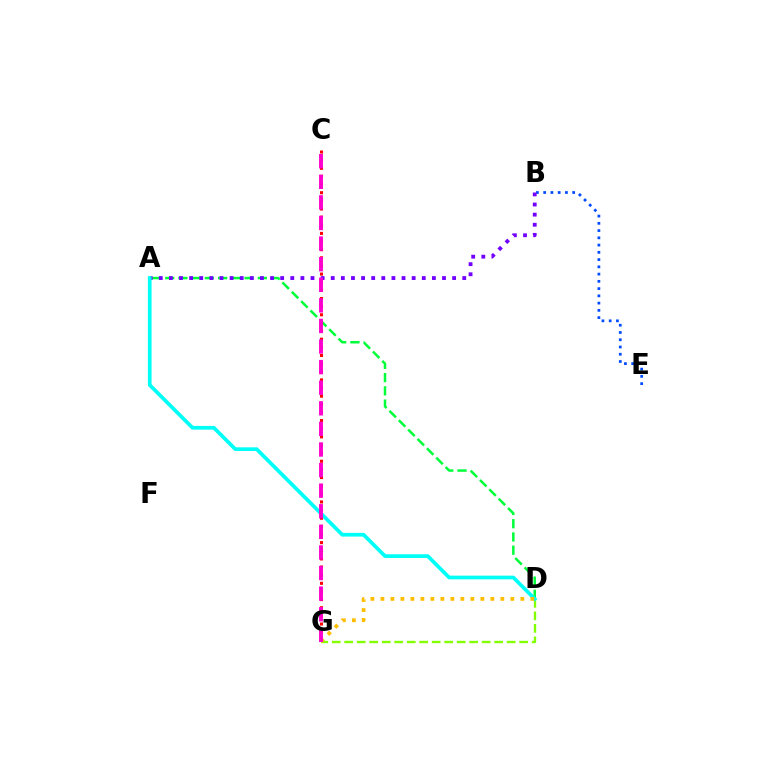{('A', 'D'): [{'color': '#00ff39', 'line_style': 'dashed', 'thickness': 1.8}, {'color': '#00fff6', 'line_style': 'solid', 'thickness': 2.67}], ('B', 'E'): [{'color': '#004bff', 'line_style': 'dotted', 'thickness': 1.97}], ('A', 'B'): [{'color': '#7200ff', 'line_style': 'dotted', 'thickness': 2.75}], ('D', 'G'): [{'color': '#84ff00', 'line_style': 'dashed', 'thickness': 1.7}, {'color': '#ffbd00', 'line_style': 'dotted', 'thickness': 2.72}], ('C', 'G'): [{'color': '#ff0000', 'line_style': 'dotted', 'thickness': 2.21}, {'color': '#ff00cf', 'line_style': 'dashed', 'thickness': 2.8}]}